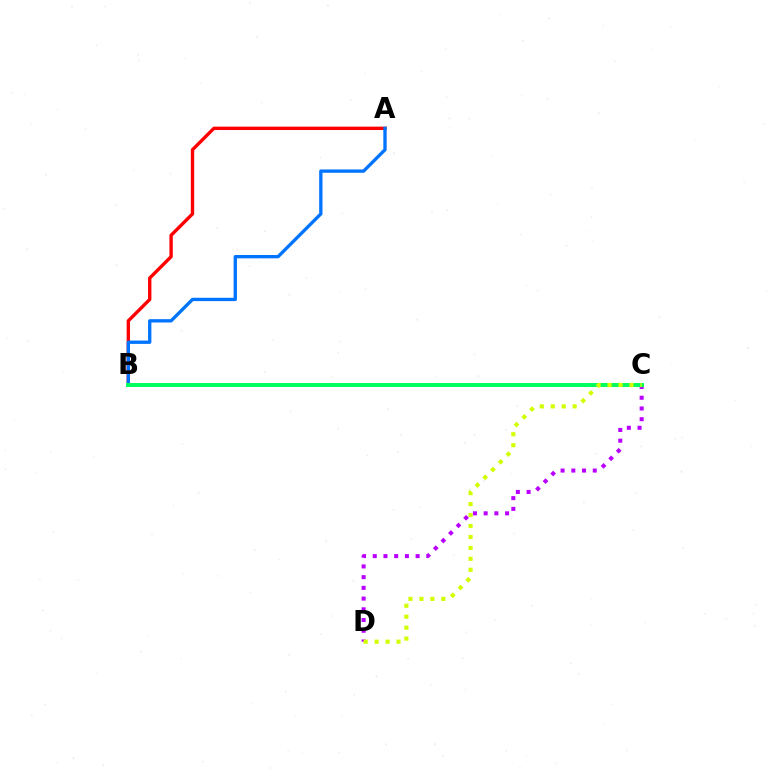{('A', 'B'): [{'color': '#ff0000', 'line_style': 'solid', 'thickness': 2.43}, {'color': '#0074ff', 'line_style': 'solid', 'thickness': 2.4}], ('C', 'D'): [{'color': '#b900ff', 'line_style': 'dotted', 'thickness': 2.91}, {'color': '#d1ff00', 'line_style': 'dotted', 'thickness': 2.97}], ('B', 'C'): [{'color': '#00ff5c', 'line_style': 'solid', 'thickness': 2.84}]}